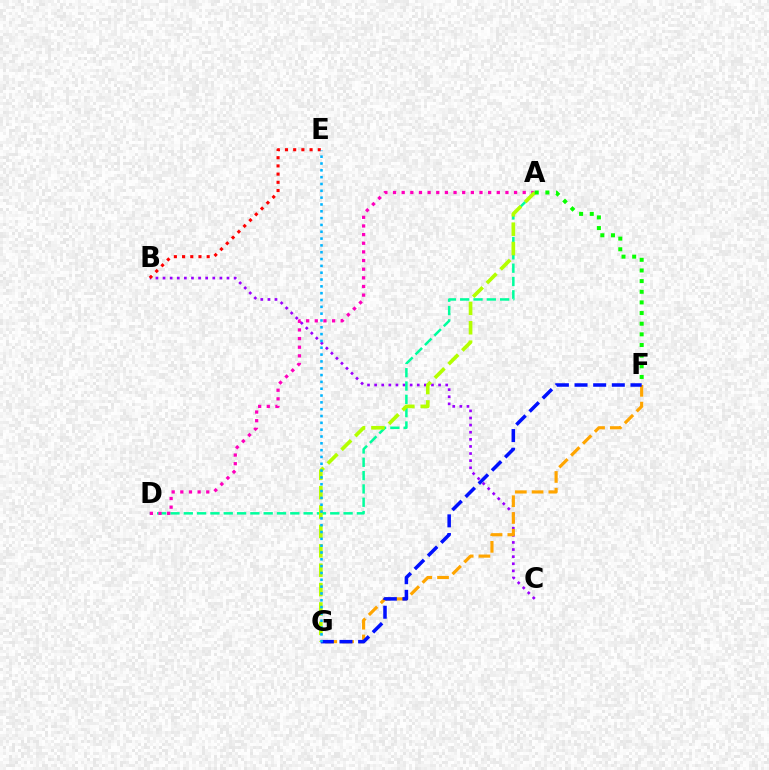{('B', 'C'): [{'color': '#9b00ff', 'line_style': 'dotted', 'thickness': 1.93}], ('A', 'D'): [{'color': '#00ff9d', 'line_style': 'dashed', 'thickness': 1.81}, {'color': '#ff00bd', 'line_style': 'dotted', 'thickness': 2.35}], ('F', 'G'): [{'color': '#ffa500', 'line_style': 'dashed', 'thickness': 2.28}, {'color': '#0010ff', 'line_style': 'dashed', 'thickness': 2.53}], ('B', 'E'): [{'color': '#ff0000', 'line_style': 'dotted', 'thickness': 2.23}], ('A', 'G'): [{'color': '#b3ff00', 'line_style': 'dashed', 'thickness': 2.63}], ('A', 'F'): [{'color': '#08ff00', 'line_style': 'dotted', 'thickness': 2.89}], ('E', 'G'): [{'color': '#00b5ff', 'line_style': 'dotted', 'thickness': 1.85}]}